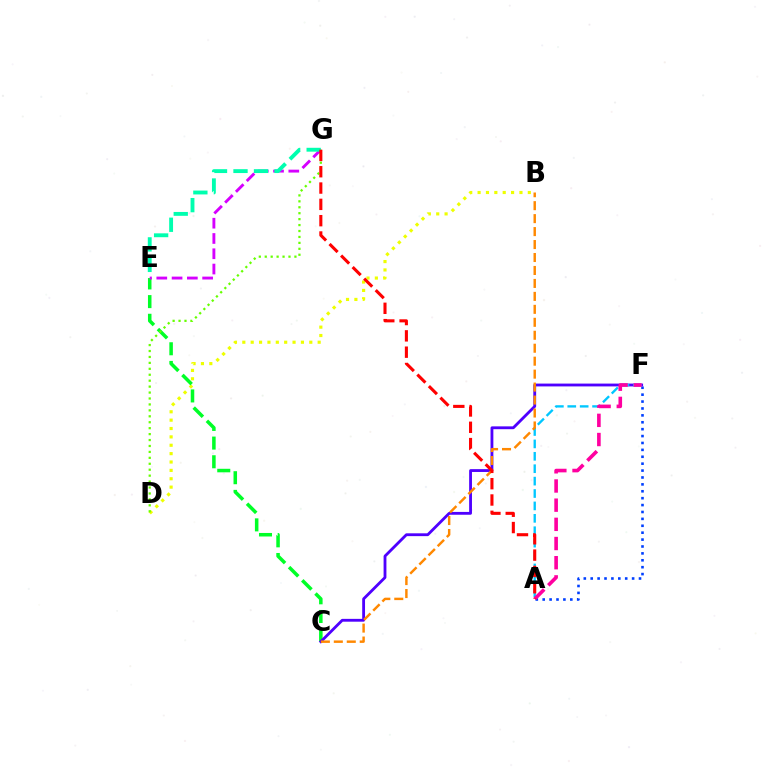{('B', 'D'): [{'color': '#eeff00', 'line_style': 'dotted', 'thickness': 2.27}], ('C', 'E'): [{'color': '#00ff27', 'line_style': 'dashed', 'thickness': 2.54}], ('A', 'F'): [{'color': '#003fff', 'line_style': 'dotted', 'thickness': 1.87}, {'color': '#00c7ff', 'line_style': 'dashed', 'thickness': 1.69}, {'color': '#ff00a0', 'line_style': 'dashed', 'thickness': 2.61}], ('C', 'F'): [{'color': '#4f00ff', 'line_style': 'solid', 'thickness': 2.04}], ('B', 'C'): [{'color': '#ff8800', 'line_style': 'dashed', 'thickness': 1.76}], ('E', 'G'): [{'color': '#d600ff', 'line_style': 'dashed', 'thickness': 2.08}, {'color': '#00ffaf', 'line_style': 'dashed', 'thickness': 2.79}], ('D', 'G'): [{'color': '#66ff00', 'line_style': 'dotted', 'thickness': 1.61}], ('A', 'G'): [{'color': '#ff0000', 'line_style': 'dashed', 'thickness': 2.22}]}